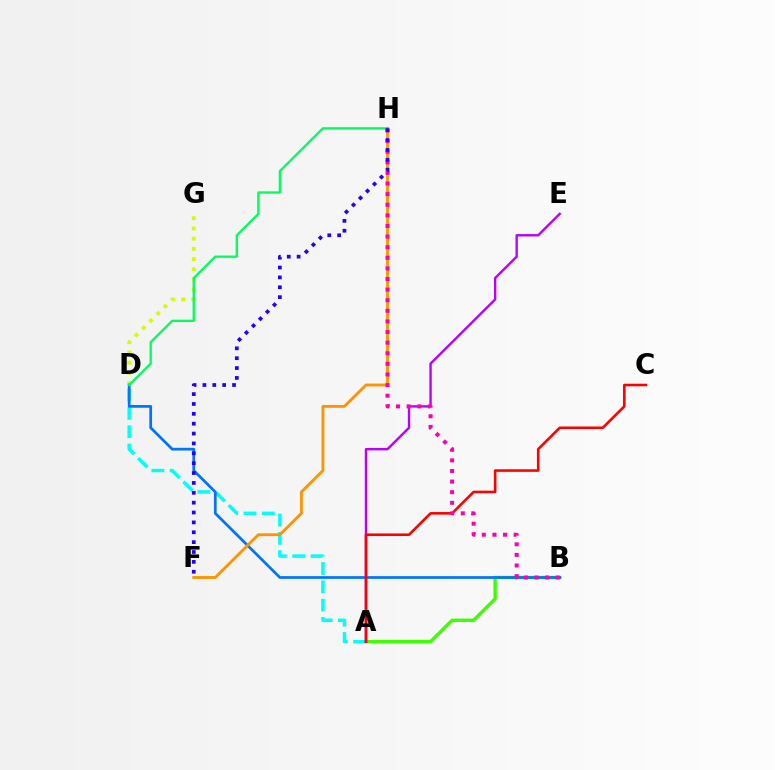{('D', 'G'): [{'color': '#d1ff00', 'line_style': 'dotted', 'thickness': 2.78}], ('A', 'B'): [{'color': '#3dff00', 'line_style': 'solid', 'thickness': 2.43}], ('A', 'D'): [{'color': '#00fff6', 'line_style': 'dashed', 'thickness': 2.49}], ('B', 'D'): [{'color': '#0074ff', 'line_style': 'solid', 'thickness': 1.96}], ('F', 'H'): [{'color': '#ff9400', 'line_style': 'solid', 'thickness': 2.04}, {'color': '#2500ff', 'line_style': 'dotted', 'thickness': 2.68}], ('A', 'E'): [{'color': '#b900ff', 'line_style': 'solid', 'thickness': 1.72}], ('D', 'H'): [{'color': '#00ff5c', 'line_style': 'solid', 'thickness': 1.66}], ('A', 'C'): [{'color': '#ff0000', 'line_style': 'solid', 'thickness': 1.86}], ('B', 'H'): [{'color': '#ff00ac', 'line_style': 'dotted', 'thickness': 2.88}]}